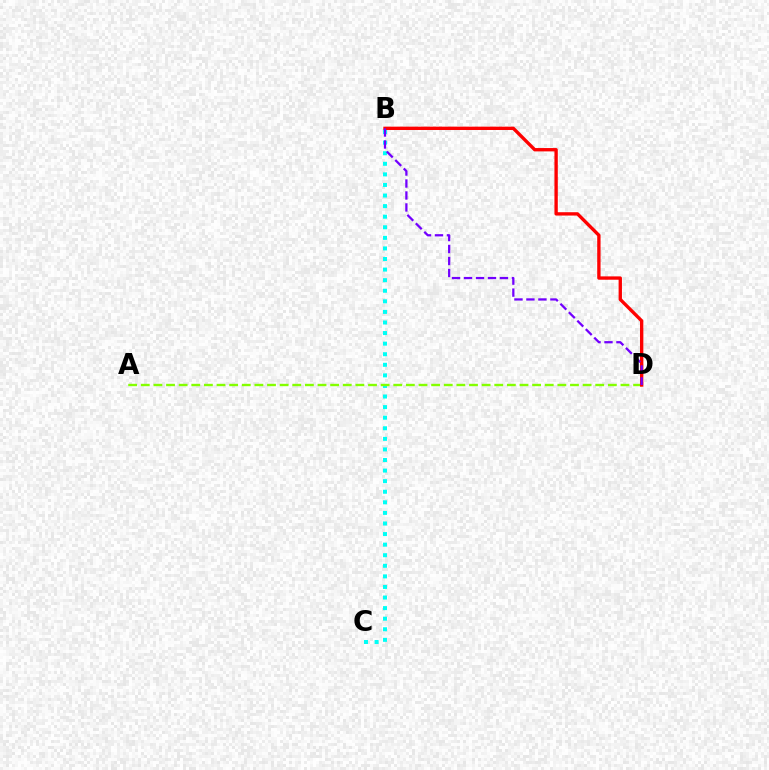{('B', 'C'): [{'color': '#00fff6', 'line_style': 'dotted', 'thickness': 2.87}], ('A', 'D'): [{'color': '#84ff00', 'line_style': 'dashed', 'thickness': 1.71}], ('B', 'D'): [{'color': '#ff0000', 'line_style': 'solid', 'thickness': 2.41}, {'color': '#7200ff', 'line_style': 'dashed', 'thickness': 1.63}]}